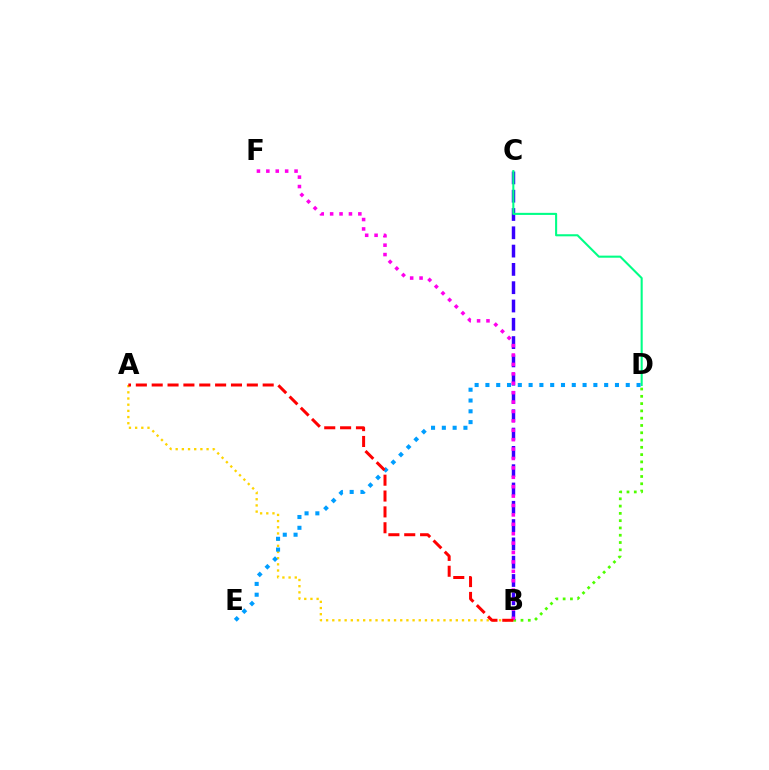{('B', 'C'): [{'color': '#3700ff', 'line_style': 'dashed', 'thickness': 2.49}], ('B', 'D'): [{'color': '#4fff00', 'line_style': 'dotted', 'thickness': 1.98}], ('A', 'B'): [{'color': '#ffd500', 'line_style': 'dotted', 'thickness': 1.68}, {'color': '#ff0000', 'line_style': 'dashed', 'thickness': 2.15}], ('B', 'F'): [{'color': '#ff00ed', 'line_style': 'dotted', 'thickness': 2.56}], ('C', 'D'): [{'color': '#00ff86', 'line_style': 'solid', 'thickness': 1.5}], ('D', 'E'): [{'color': '#009eff', 'line_style': 'dotted', 'thickness': 2.93}]}